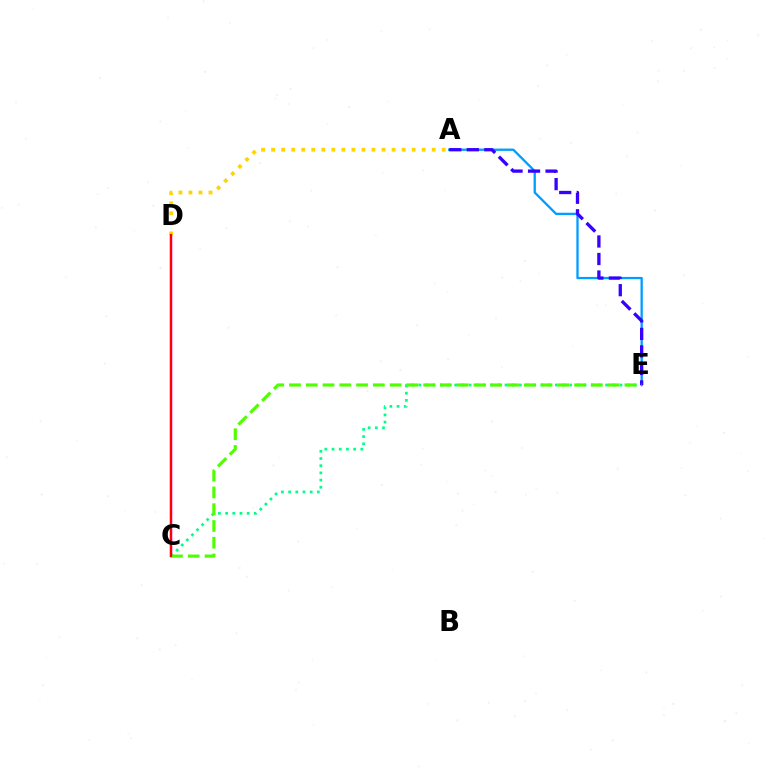{('C', 'E'): [{'color': '#00ff86', 'line_style': 'dotted', 'thickness': 1.95}, {'color': '#4fff00', 'line_style': 'dashed', 'thickness': 2.28}], ('A', 'E'): [{'color': '#009eff', 'line_style': 'solid', 'thickness': 1.66}, {'color': '#3700ff', 'line_style': 'dashed', 'thickness': 2.38}], ('C', 'D'): [{'color': '#ff00ed', 'line_style': 'solid', 'thickness': 1.72}, {'color': '#ff0000', 'line_style': 'solid', 'thickness': 1.6}], ('A', 'D'): [{'color': '#ffd500', 'line_style': 'dotted', 'thickness': 2.73}]}